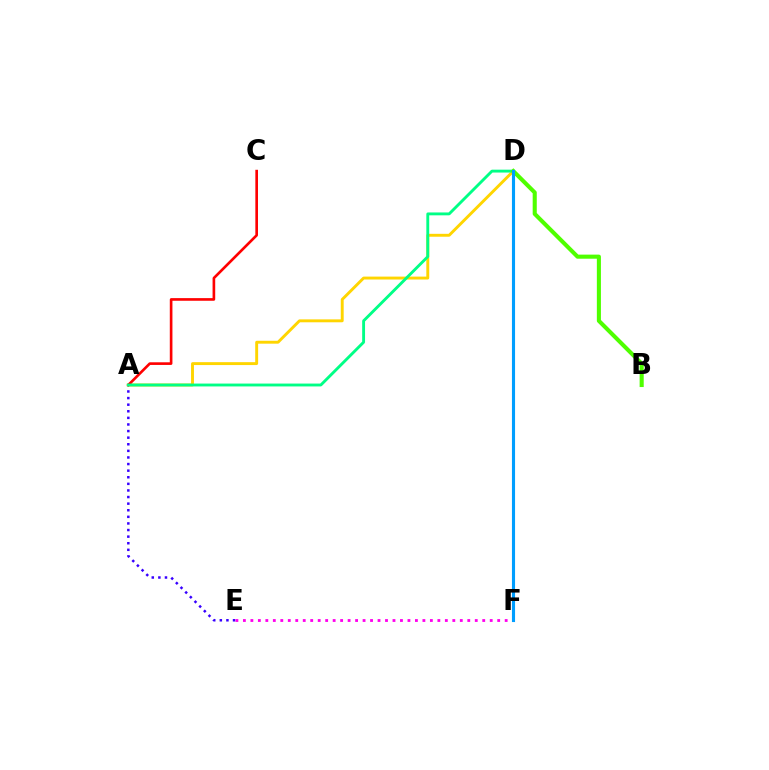{('A', 'D'): [{'color': '#ffd500', 'line_style': 'solid', 'thickness': 2.09}, {'color': '#00ff86', 'line_style': 'solid', 'thickness': 2.07}], ('A', 'E'): [{'color': '#3700ff', 'line_style': 'dotted', 'thickness': 1.79}], ('A', 'C'): [{'color': '#ff0000', 'line_style': 'solid', 'thickness': 1.9}], ('B', 'D'): [{'color': '#4fff00', 'line_style': 'solid', 'thickness': 2.94}], ('E', 'F'): [{'color': '#ff00ed', 'line_style': 'dotted', 'thickness': 2.03}], ('D', 'F'): [{'color': '#009eff', 'line_style': 'solid', 'thickness': 2.24}]}